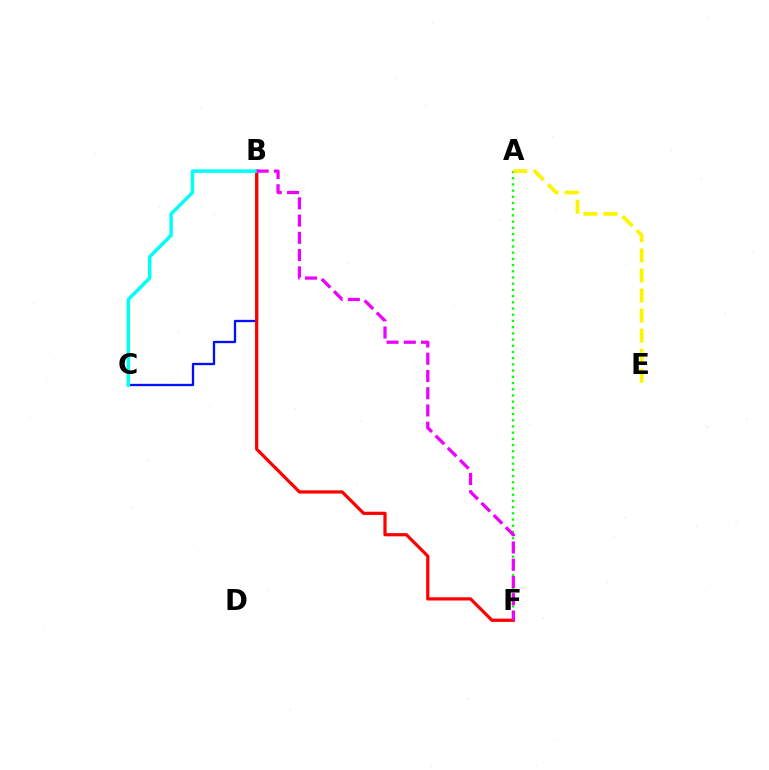{('B', 'C'): [{'color': '#0010ff', 'line_style': 'solid', 'thickness': 1.66}, {'color': '#00fff6', 'line_style': 'solid', 'thickness': 2.5}], ('B', 'F'): [{'color': '#ff0000', 'line_style': 'solid', 'thickness': 2.32}, {'color': '#ee00ff', 'line_style': 'dashed', 'thickness': 2.34}], ('A', 'F'): [{'color': '#08ff00', 'line_style': 'dotted', 'thickness': 1.69}], ('A', 'E'): [{'color': '#fcf500', 'line_style': 'dashed', 'thickness': 2.73}]}